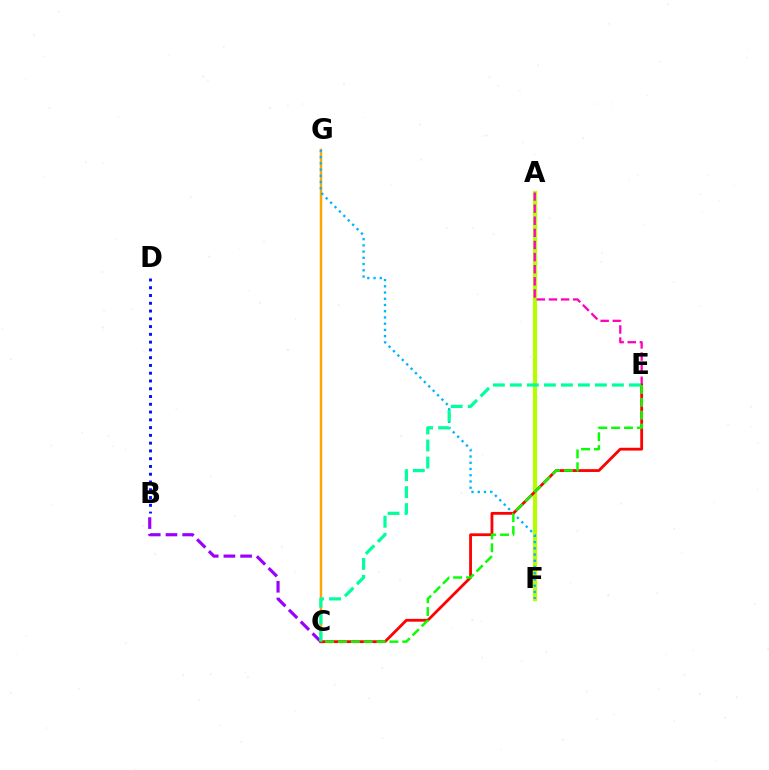{('A', 'F'): [{'color': '#b3ff00', 'line_style': 'solid', 'thickness': 2.99}], ('A', 'E'): [{'color': '#ff00bd', 'line_style': 'dashed', 'thickness': 1.65}], ('C', 'G'): [{'color': '#ffa500', 'line_style': 'solid', 'thickness': 1.78}], ('B', 'D'): [{'color': '#0010ff', 'line_style': 'dotted', 'thickness': 2.11}], ('B', 'C'): [{'color': '#9b00ff', 'line_style': 'dashed', 'thickness': 2.27}], ('F', 'G'): [{'color': '#00b5ff', 'line_style': 'dotted', 'thickness': 1.69}], ('C', 'E'): [{'color': '#ff0000', 'line_style': 'solid', 'thickness': 2.02}, {'color': '#00ff9d', 'line_style': 'dashed', 'thickness': 2.31}, {'color': '#08ff00', 'line_style': 'dashed', 'thickness': 1.75}]}